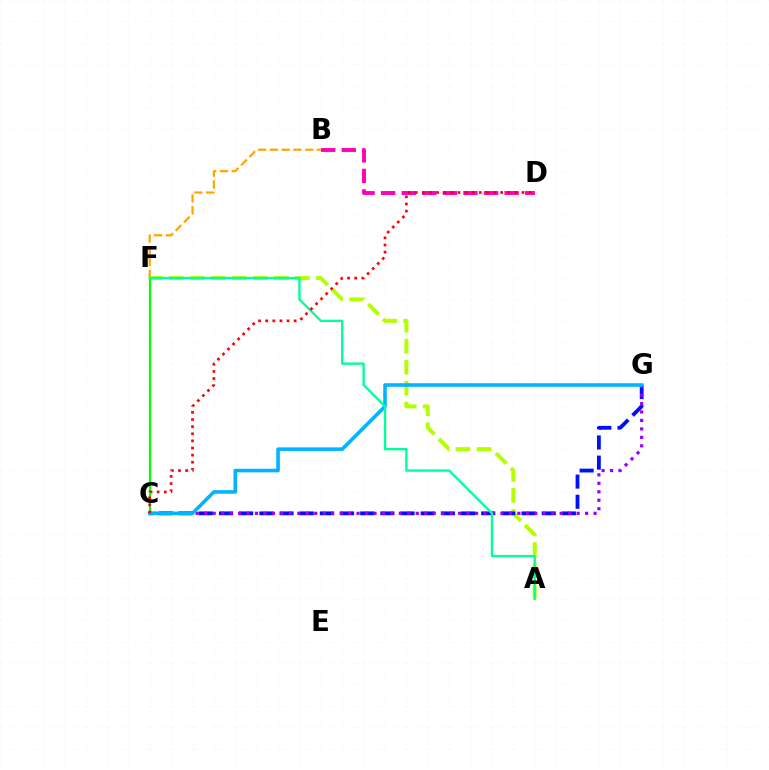{('A', 'F'): [{'color': '#b3ff00', 'line_style': 'dashed', 'thickness': 2.85}, {'color': '#00ff9d', 'line_style': 'solid', 'thickness': 1.69}], ('C', 'F'): [{'color': '#08ff00', 'line_style': 'solid', 'thickness': 1.59}], ('B', 'D'): [{'color': '#ff00bd', 'line_style': 'dashed', 'thickness': 2.8}], ('B', 'F'): [{'color': '#ffa500', 'line_style': 'dashed', 'thickness': 1.6}], ('C', 'G'): [{'color': '#0010ff', 'line_style': 'dashed', 'thickness': 2.74}, {'color': '#9b00ff', 'line_style': 'dotted', 'thickness': 2.3}, {'color': '#00b5ff', 'line_style': 'solid', 'thickness': 2.59}], ('C', 'D'): [{'color': '#ff0000', 'line_style': 'dotted', 'thickness': 1.93}]}